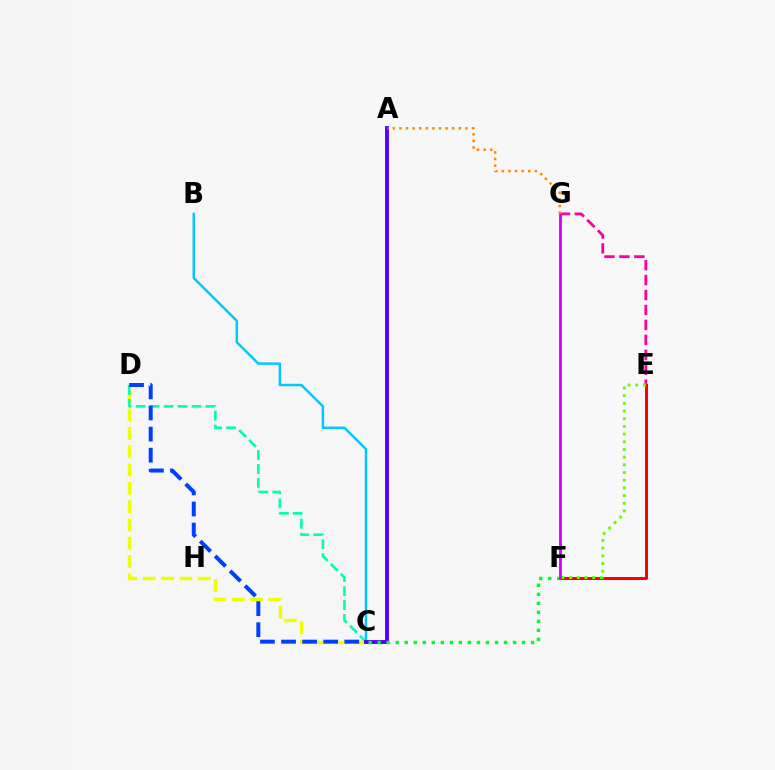{('E', 'G'): [{'color': '#ff00a0', 'line_style': 'dashed', 'thickness': 2.03}], ('B', 'C'): [{'color': '#00c7ff', 'line_style': 'solid', 'thickness': 1.76}], ('C', 'D'): [{'color': '#eeff00', 'line_style': 'dashed', 'thickness': 2.49}, {'color': '#00ffaf', 'line_style': 'dashed', 'thickness': 1.9}, {'color': '#003fff', 'line_style': 'dashed', 'thickness': 2.86}], ('E', 'F'): [{'color': '#ff0000', 'line_style': 'solid', 'thickness': 2.15}, {'color': '#66ff00', 'line_style': 'dotted', 'thickness': 2.09}], ('A', 'C'): [{'color': '#4f00ff', 'line_style': 'solid', 'thickness': 2.79}], ('C', 'F'): [{'color': '#00ff27', 'line_style': 'dotted', 'thickness': 2.45}], ('F', 'G'): [{'color': '#d600ff', 'line_style': 'solid', 'thickness': 2.04}], ('A', 'G'): [{'color': '#ff8800', 'line_style': 'dotted', 'thickness': 1.79}]}